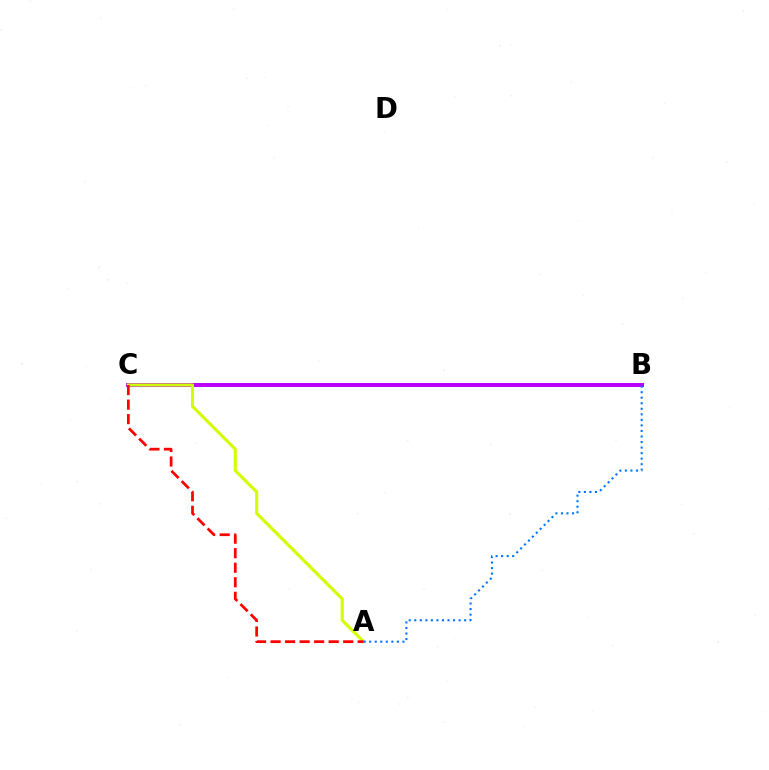{('B', 'C'): [{'color': '#00ff5c', 'line_style': 'dotted', 'thickness': 1.74}, {'color': '#b900ff', 'line_style': 'solid', 'thickness': 2.85}], ('A', 'C'): [{'color': '#d1ff00', 'line_style': 'solid', 'thickness': 2.22}, {'color': '#ff0000', 'line_style': 'dashed', 'thickness': 1.97}], ('A', 'B'): [{'color': '#0074ff', 'line_style': 'dotted', 'thickness': 1.5}]}